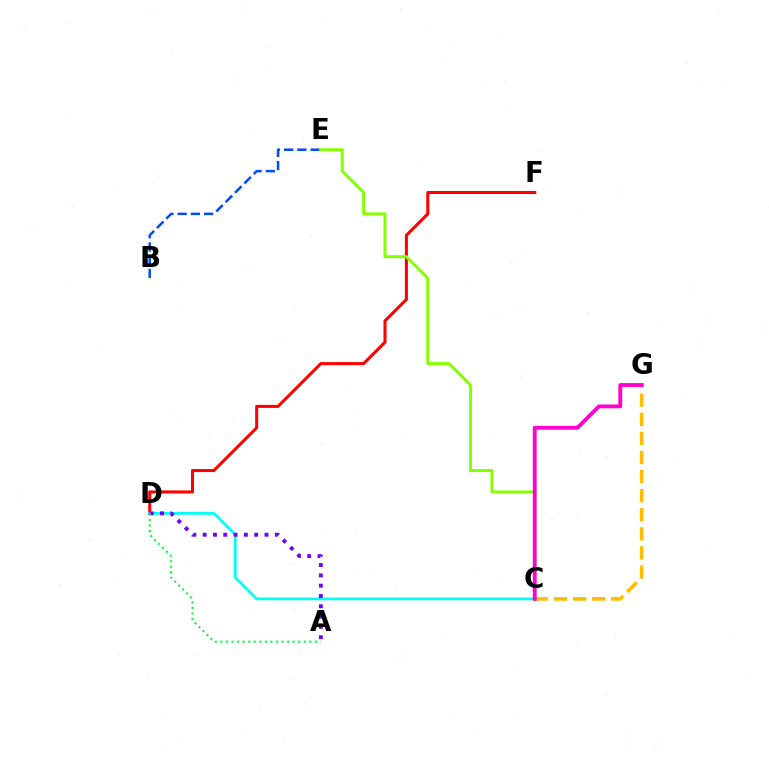{('B', 'E'): [{'color': '#004bff', 'line_style': 'dashed', 'thickness': 1.8}], ('D', 'F'): [{'color': '#ff0000', 'line_style': 'solid', 'thickness': 2.19}], ('C', 'D'): [{'color': '#00fff6', 'line_style': 'solid', 'thickness': 1.97}], ('A', 'D'): [{'color': '#7200ff', 'line_style': 'dotted', 'thickness': 2.8}, {'color': '#00ff39', 'line_style': 'dotted', 'thickness': 1.51}], ('C', 'E'): [{'color': '#84ff00', 'line_style': 'solid', 'thickness': 2.13}], ('C', 'G'): [{'color': '#ffbd00', 'line_style': 'dashed', 'thickness': 2.59}, {'color': '#ff00cf', 'line_style': 'solid', 'thickness': 2.76}]}